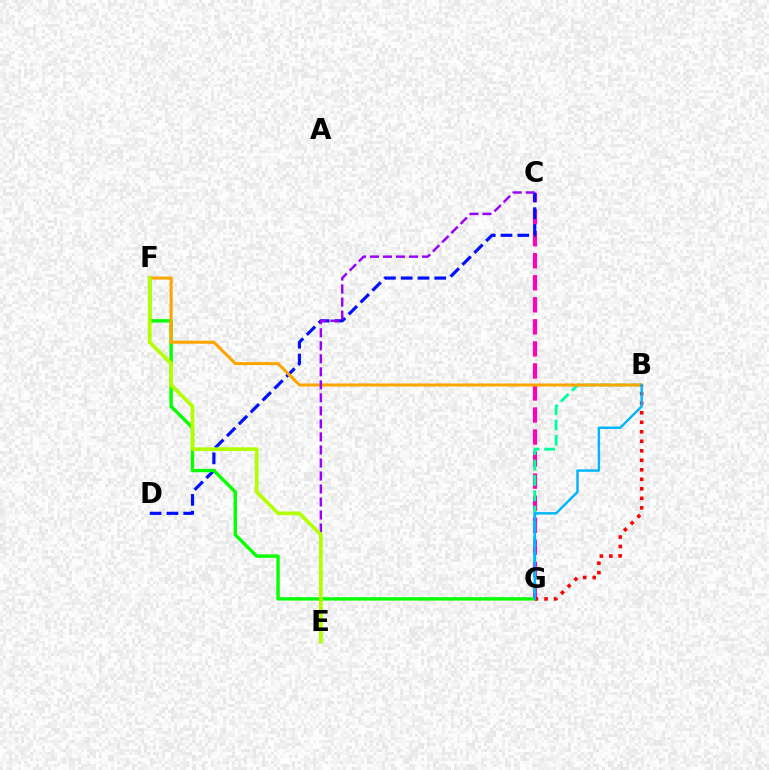{('C', 'G'): [{'color': '#ff00bd', 'line_style': 'dashed', 'thickness': 2.99}], ('C', 'D'): [{'color': '#0010ff', 'line_style': 'dashed', 'thickness': 2.28}], ('F', 'G'): [{'color': '#08ff00', 'line_style': 'solid', 'thickness': 2.44}], ('B', 'G'): [{'color': '#00ff9d', 'line_style': 'dashed', 'thickness': 2.09}, {'color': '#ff0000', 'line_style': 'dotted', 'thickness': 2.58}, {'color': '#00b5ff', 'line_style': 'solid', 'thickness': 1.75}], ('B', 'F'): [{'color': '#ffa500', 'line_style': 'solid', 'thickness': 2.19}], ('C', 'E'): [{'color': '#9b00ff', 'line_style': 'dashed', 'thickness': 1.77}], ('E', 'F'): [{'color': '#b3ff00', 'line_style': 'solid', 'thickness': 2.68}]}